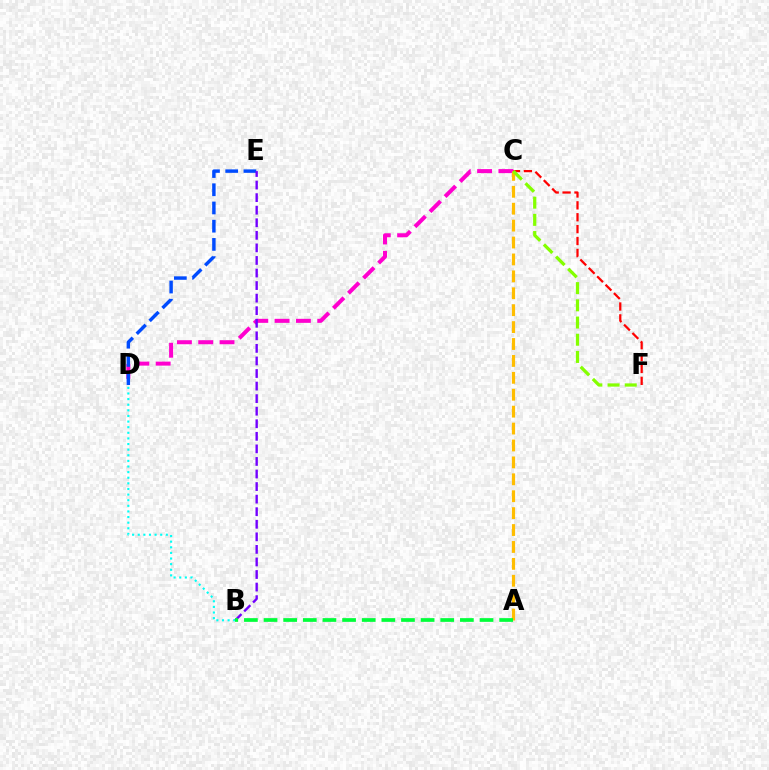{('C', 'D'): [{'color': '#ff00cf', 'line_style': 'dashed', 'thickness': 2.9}], ('B', 'D'): [{'color': '#00fff6', 'line_style': 'dotted', 'thickness': 1.53}], ('D', 'E'): [{'color': '#004bff', 'line_style': 'dashed', 'thickness': 2.48}], ('A', 'C'): [{'color': '#ffbd00', 'line_style': 'dashed', 'thickness': 2.3}], ('B', 'E'): [{'color': '#7200ff', 'line_style': 'dashed', 'thickness': 1.71}], ('A', 'B'): [{'color': '#00ff39', 'line_style': 'dashed', 'thickness': 2.67}], ('C', 'F'): [{'color': '#ff0000', 'line_style': 'dashed', 'thickness': 1.61}, {'color': '#84ff00', 'line_style': 'dashed', 'thickness': 2.34}]}